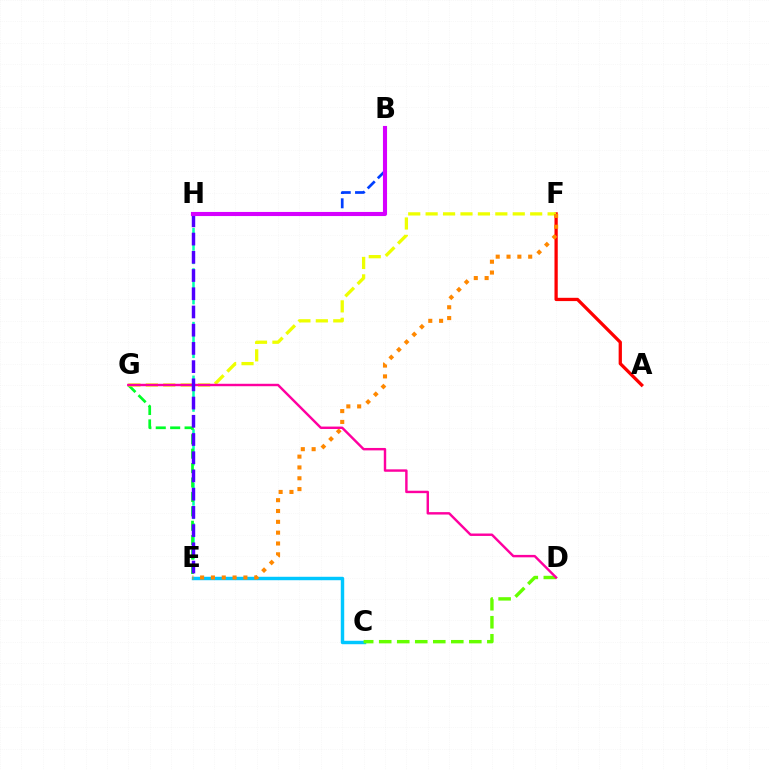{('A', 'F'): [{'color': '#ff0000', 'line_style': 'solid', 'thickness': 2.36}], ('E', 'H'): [{'color': '#00ffaf', 'line_style': 'dashed', 'thickness': 1.82}, {'color': '#4f00ff', 'line_style': 'dashed', 'thickness': 2.48}], ('E', 'G'): [{'color': '#00ff27', 'line_style': 'dashed', 'thickness': 1.96}], ('C', 'E'): [{'color': '#00c7ff', 'line_style': 'solid', 'thickness': 2.47}], ('C', 'D'): [{'color': '#66ff00', 'line_style': 'dashed', 'thickness': 2.45}], ('F', 'G'): [{'color': '#eeff00', 'line_style': 'dashed', 'thickness': 2.37}], ('E', 'F'): [{'color': '#ff8800', 'line_style': 'dotted', 'thickness': 2.94}], ('B', 'H'): [{'color': '#003fff', 'line_style': 'dashed', 'thickness': 1.94}, {'color': '#d600ff', 'line_style': 'solid', 'thickness': 2.95}], ('D', 'G'): [{'color': '#ff00a0', 'line_style': 'solid', 'thickness': 1.75}]}